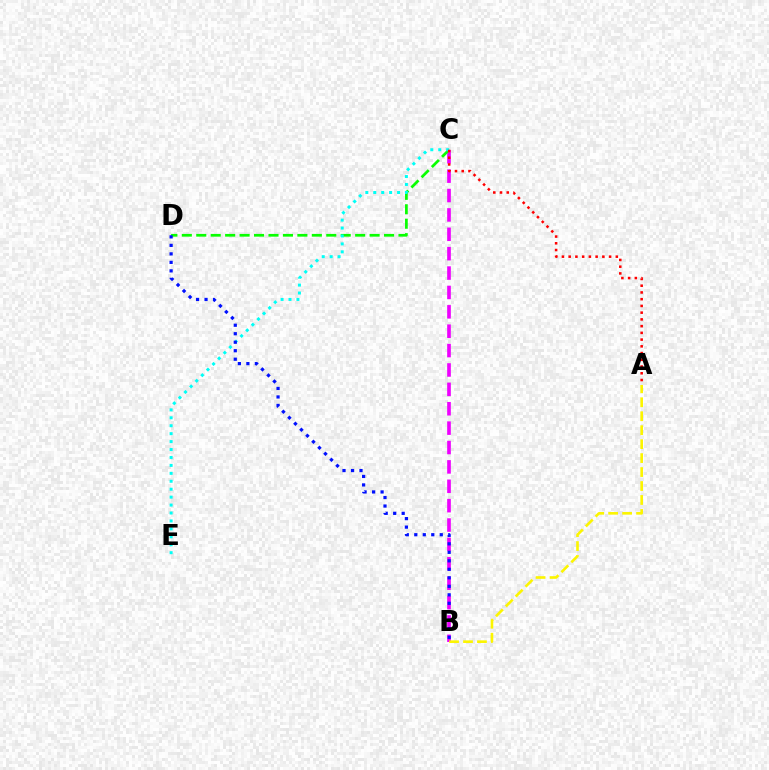{('B', 'C'): [{'color': '#ee00ff', 'line_style': 'dashed', 'thickness': 2.63}], ('C', 'D'): [{'color': '#08ff00', 'line_style': 'dashed', 'thickness': 1.96}], ('C', 'E'): [{'color': '#00fff6', 'line_style': 'dotted', 'thickness': 2.16}], ('A', 'C'): [{'color': '#ff0000', 'line_style': 'dotted', 'thickness': 1.83}], ('B', 'D'): [{'color': '#0010ff', 'line_style': 'dotted', 'thickness': 2.31}], ('A', 'B'): [{'color': '#fcf500', 'line_style': 'dashed', 'thickness': 1.9}]}